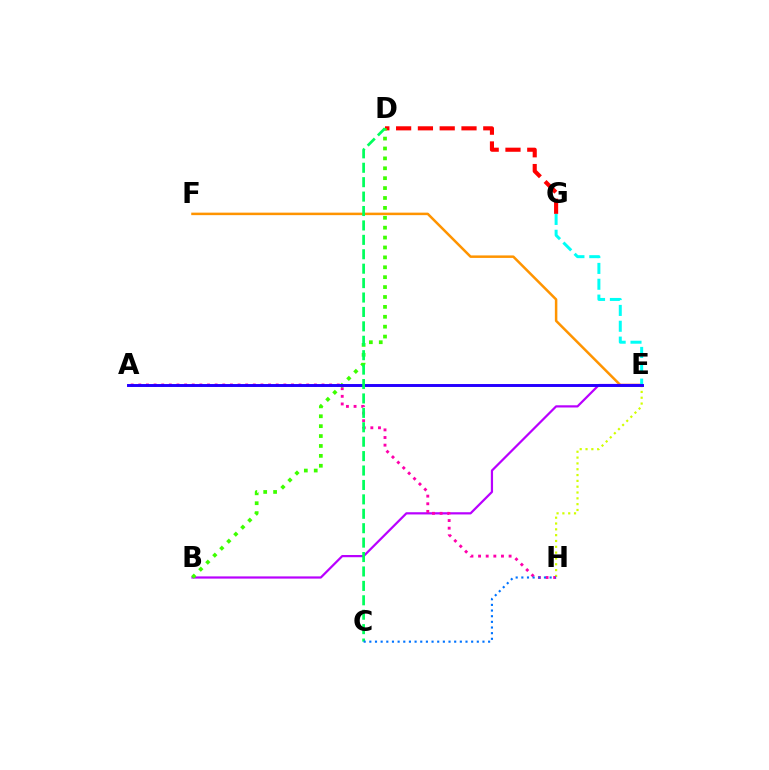{('E', 'H'): [{'color': '#d1ff00', 'line_style': 'dotted', 'thickness': 1.58}], ('E', 'F'): [{'color': '#ff9400', 'line_style': 'solid', 'thickness': 1.8}], ('B', 'E'): [{'color': '#b900ff', 'line_style': 'solid', 'thickness': 1.59}], ('A', 'H'): [{'color': '#ff00ac', 'line_style': 'dotted', 'thickness': 2.07}], ('D', 'G'): [{'color': '#ff0000', 'line_style': 'dashed', 'thickness': 2.96}], ('B', 'D'): [{'color': '#3dff00', 'line_style': 'dotted', 'thickness': 2.69}], ('E', 'G'): [{'color': '#00fff6', 'line_style': 'dashed', 'thickness': 2.15}], ('A', 'E'): [{'color': '#2500ff', 'line_style': 'solid', 'thickness': 2.12}], ('C', 'D'): [{'color': '#00ff5c', 'line_style': 'dashed', 'thickness': 1.96}], ('C', 'H'): [{'color': '#0074ff', 'line_style': 'dotted', 'thickness': 1.54}]}